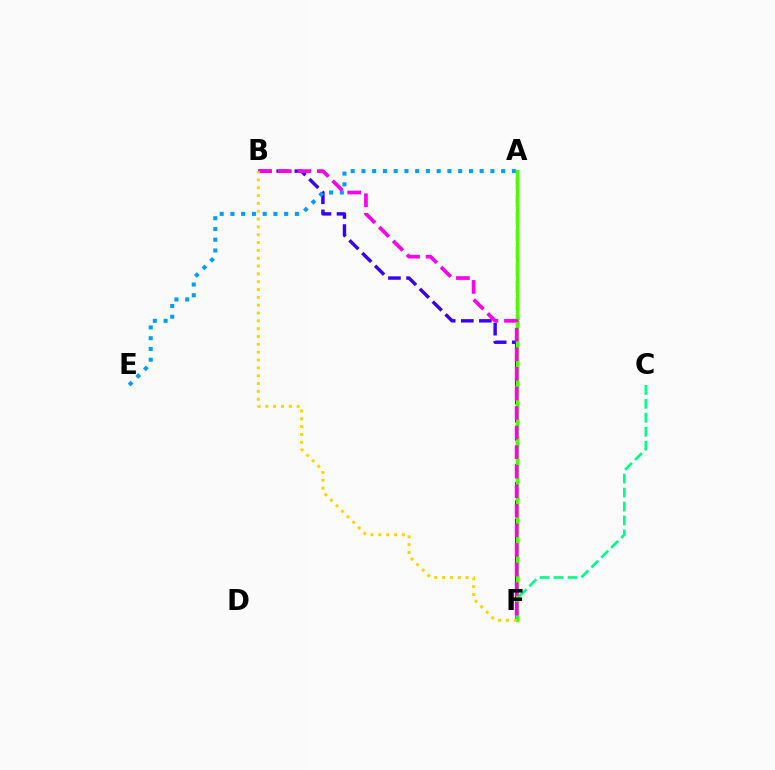{('A', 'F'): [{'color': '#ff0000', 'line_style': 'dashed', 'thickness': 2.34}, {'color': '#4fff00', 'line_style': 'solid', 'thickness': 2.38}], ('B', 'F'): [{'color': '#3700ff', 'line_style': 'dashed', 'thickness': 2.46}, {'color': '#ff00ed', 'line_style': 'dashed', 'thickness': 2.66}, {'color': '#ffd500', 'line_style': 'dotted', 'thickness': 2.13}], ('A', 'E'): [{'color': '#009eff', 'line_style': 'dotted', 'thickness': 2.92}], ('C', 'F'): [{'color': '#00ff86', 'line_style': 'dashed', 'thickness': 1.9}]}